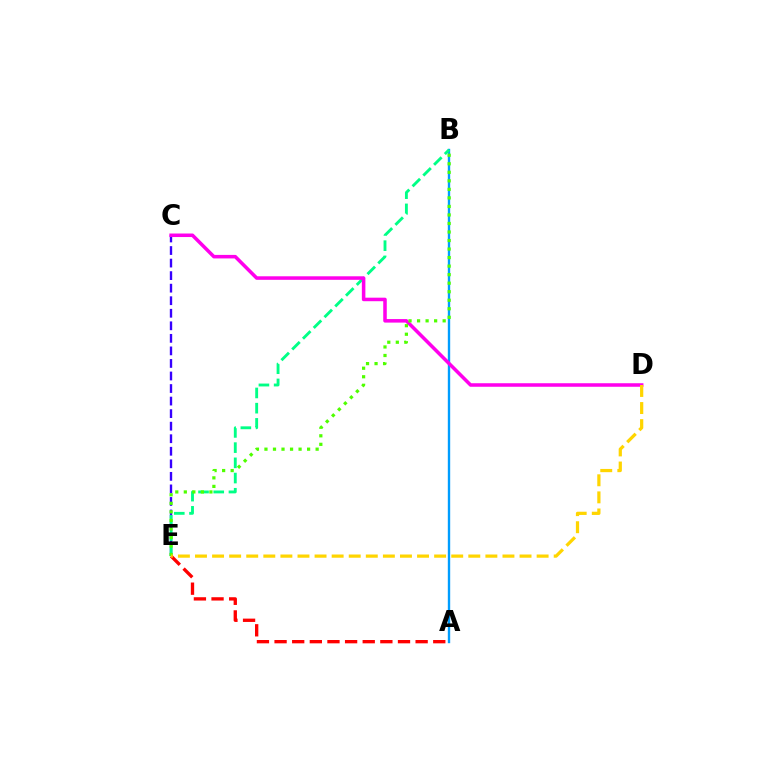{('A', 'B'): [{'color': '#009eff', 'line_style': 'solid', 'thickness': 1.71}], ('C', 'E'): [{'color': '#3700ff', 'line_style': 'dashed', 'thickness': 1.7}], ('B', 'E'): [{'color': '#00ff86', 'line_style': 'dashed', 'thickness': 2.07}, {'color': '#4fff00', 'line_style': 'dotted', 'thickness': 2.32}], ('C', 'D'): [{'color': '#ff00ed', 'line_style': 'solid', 'thickness': 2.54}], ('A', 'E'): [{'color': '#ff0000', 'line_style': 'dashed', 'thickness': 2.4}], ('D', 'E'): [{'color': '#ffd500', 'line_style': 'dashed', 'thickness': 2.32}]}